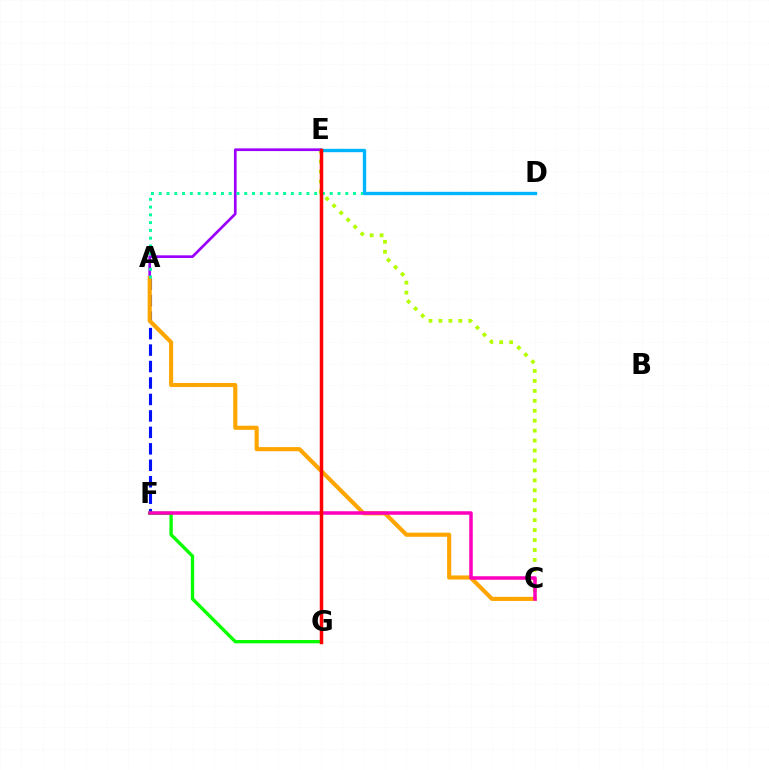{('A', 'F'): [{'color': '#0010ff', 'line_style': 'dashed', 'thickness': 2.24}], ('C', 'E'): [{'color': '#b3ff00', 'line_style': 'dotted', 'thickness': 2.7}], ('A', 'E'): [{'color': '#9b00ff', 'line_style': 'solid', 'thickness': 1.94}], ('A', 'C'): [{'color': '#ffa500', 'line_style': 'solid', 'thickness': 2.96}], ('F', 'G'): [{'color': '#08ff00', 'line_style': 'solid', 'thickness': 2.41}], ('A', 'D'): [{'color': '#00ff9d', 'line_style': 'dotted', 'thickness': 2.11}], ('D', 'E'): [{'color': '#00b5ff', 'line_style': 'solid', 'thickness': 2.43}], ('C', 'F'): [{'color': '#ff00bd', 'line_style': 'solid', 'thickness': 2.52}], ('E', 'G'): [{'color': '#ff0000', 'line_style': 'solid', 'thickness': 2.5}]}